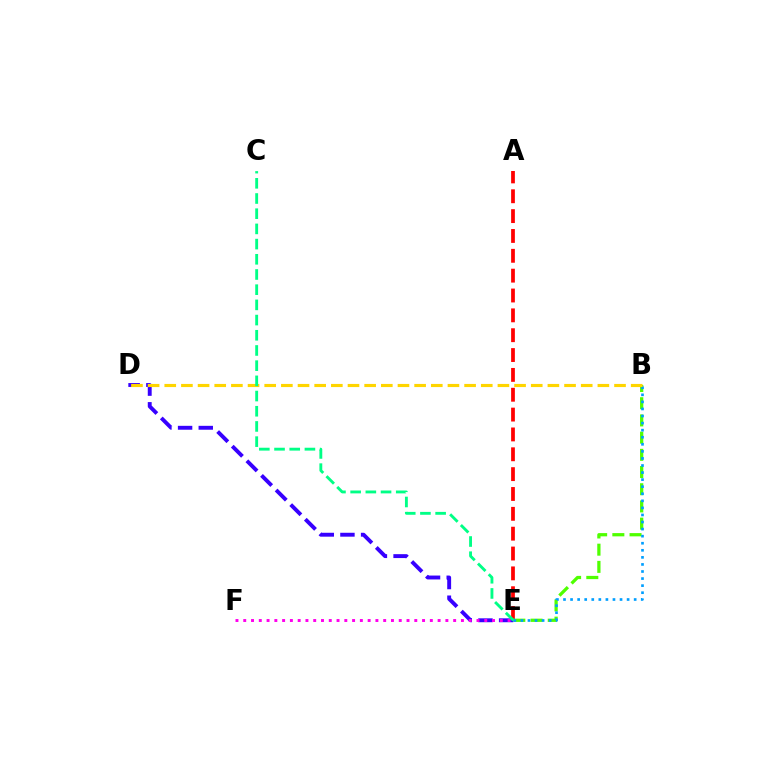{('A', 'E'): [{'color': '#ff0000', 'line_style': 'dashed', 'thickness': 2.7}], ('B', 'E'): [{'color': '#4fff00', 'line_style': 'dashed', 'thickness': 2.34}, {'color': '#009eff', 'line_style': 'dotted', 'thickness': 1.92}], ('D', 'E'): [{'color': '#3700ff', 'line_style': 'dashed', 'thickness': 2.81}], ('E', 'F'): [{'color': '#ff00ed', 'line_style': 'dotted', 'thickness': 2.11}], ('B', 'D'): [{'color': '#ffd500', 'line_style': 'dashed', 'thickness': 2.26}], ('C', 'E'): [{'color': '#00ff86', 'line_style': 'dashed', 'thickness': 2.06}]}